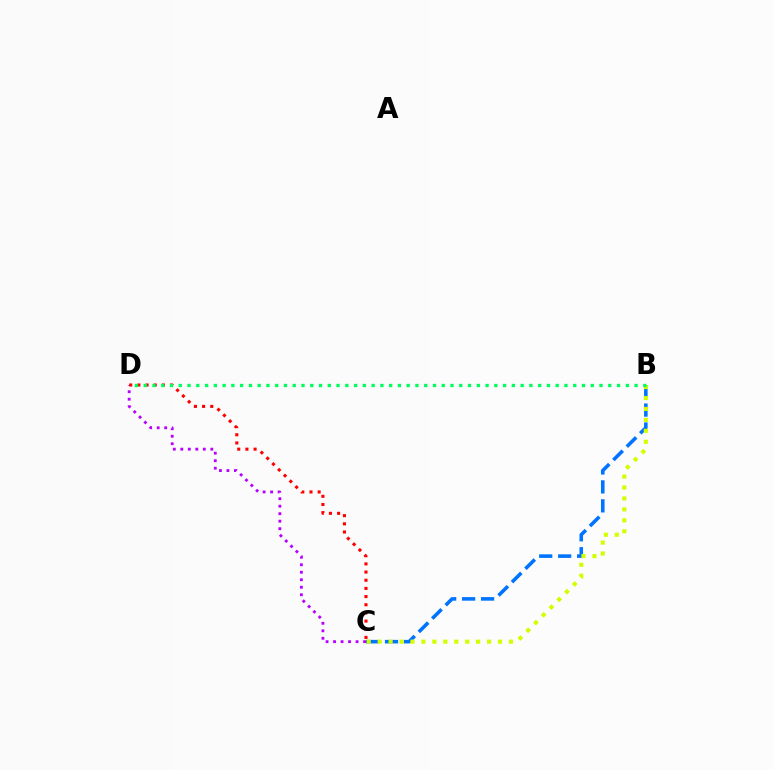{('B', 'C'): [{'color': '#0074ff', 'line_style': 'dashed', 'thickness': 2.57}, {'color': '#d1ff00', 'line_style': 'dotted', 'thickness': 2.97}], ('C', 'D'): [{'color': '#b900ff', 'line_style': 'dotted', 'thickness': 2.04}, {'color': '#ff0000', 'line_style': 'dotted', 'thickness': 2.22}], ('B', 'D'): [{'color': '#00ff5c', 'line_style': 'dotted', 'thickness': 2.38}]}